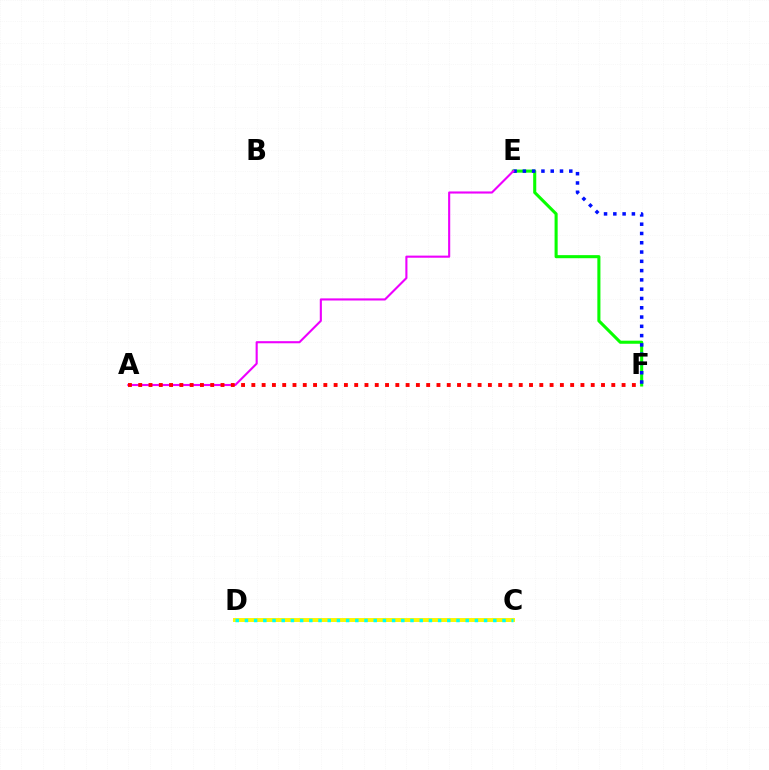{('E', 'F'): [{'color': '#08ff00', 'line_style': 'solid', 'thickness': 2.22}, {'color': '#0010ff', 'line_style': 'dotted', 'thickness': 2.52}], ('C', 'D'): [{'color': '#fcf500', 'line_style': 'solid', 'thickness': 2.83}, {'color': '#00fff6', 'line_style': 'dotted', 'thickness': 2.5}], ('A', 'E'): [{'color': '#ee00ff', 'line_style': 'solid', 'thickness': 1.52}], ('A', 'F'): [{'color': '#ff0000', 'line_style': 'dotted', 'thickness': 2.79}]}